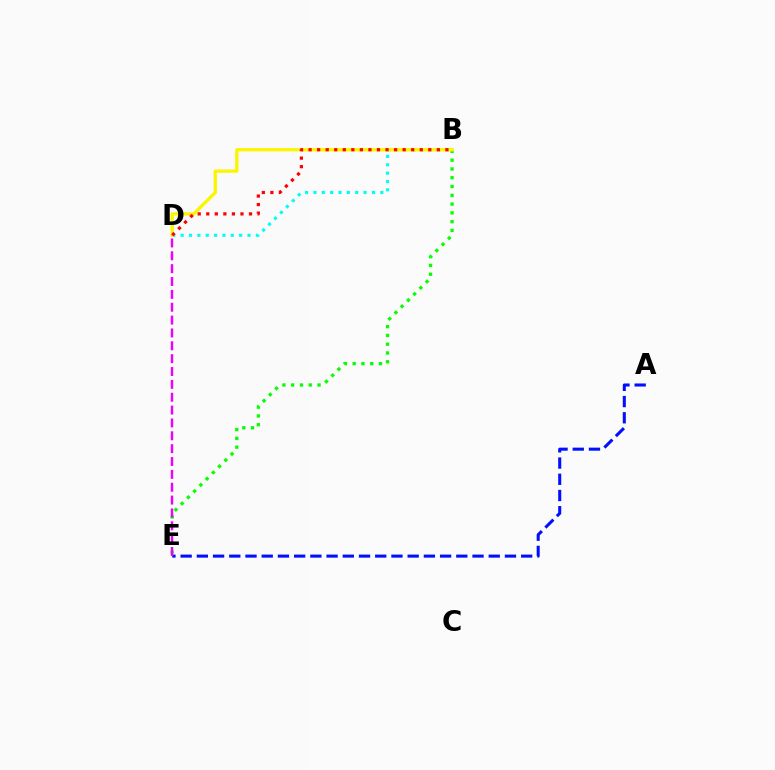{('A', 'E'): [{'color': '#0010ff', 'line_style': 'dashed', 'thickness': 2.2}], ('B', 'D'): [{'color': '#00fff6', 'line_style': 'dotted', 'thickness': 2.27}, {'color': '#fcf500', 'line_style': 'solid', 'thickness': 2.38}, {'color': '#ff0000', 'line_style': 'dotted', 'thickness': 2.32}], ('B', 'E'): [{'color': '#08ff00', 'line_style': 'dotted', 'thickness': 2.39}], ('D', 'E'): [{'color': '#ee00ff', 'line_style': 'dashed', 'thickness': 1.75}]}